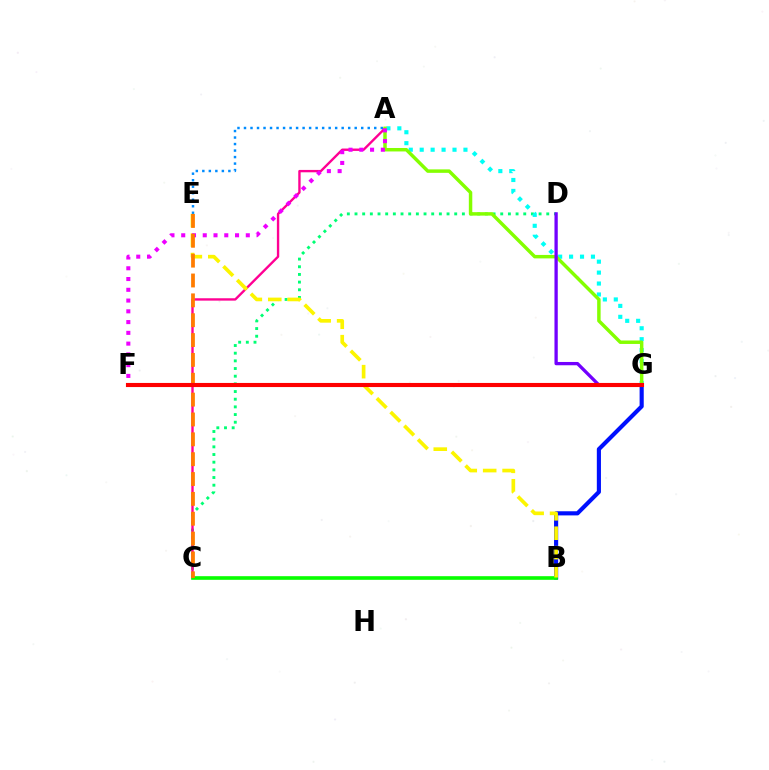{('C', 'D'): [{'color': '#00ff74', 'line_style': 'dotted', 'thickness': 2.08}], ('A', 'E'): [{'color': '#008cff', 'line_style': 'dotted', 'thickness': 1.77}], ('A', 'C'): [{'color': '#ff0094', 'line_style': 'solid', 'thickness': 1.71}], ('B', 'G'): [{'color': '#0010ff', 'line_style': 'solid', 'thickness': 2.98}], ('A', 'G'): [{'color': '#00fff6', 'line_style': 'dotted', 'thickness': 2.97}, {'color': '#84ff00', 'line_style': 'solid', 'thickness': 2.49}], ('B', 'C'): [{'color': '#08ff00', 'line_style': 'solid', 'thickness': 2.61}], ('B', 'E'): [{'color': '#fcf500', 'line_style': 'dashed', 'thickness': 2.64}], ('A', 'F'): [{'color': '#ee00ff', 'line_style': 'dotted', 'thickness': 2.92}], ('D', 'G'): [{'color': '#7200ff', 'line_style': 'solid', 'thickness': 2.37}], ('C', 'E'): [{'color': '#ff7c00', 'line_style': 'dashed', 'thickness': 2.7}], ('F', 'G'): [{'color': '#ff0000', 'line_style': 'solid', 'thickness': 2.96}]}